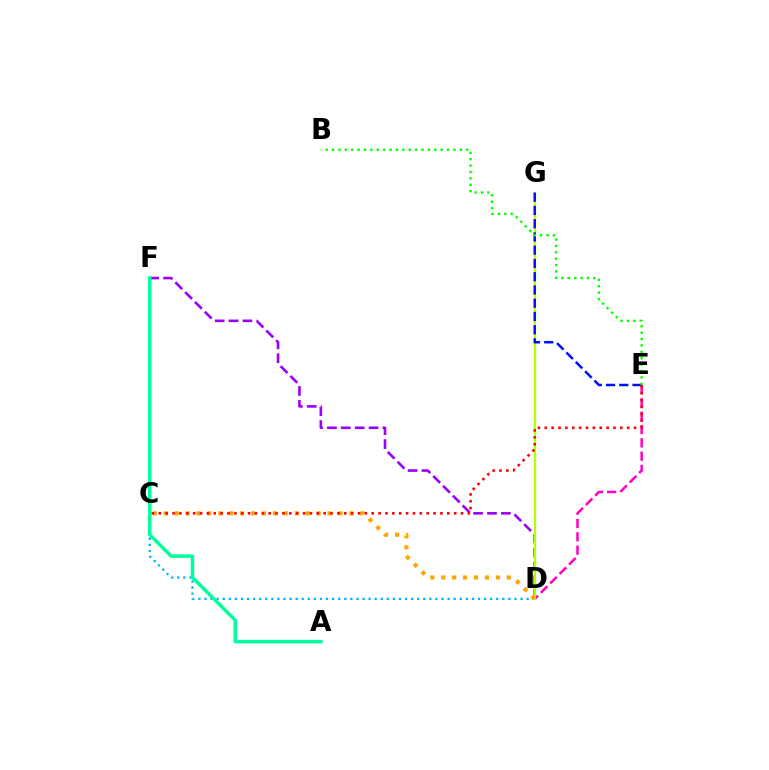{('D', 'E'): [{'color': '#ff00bd', 'line_style': 'dashed', 'thickness': 1.81}], ('D', 'F'): [{'color': '#9b00ff', 'line_style': 'dashed', 'thickness': 1.88}], ('C', 'D'): [{'color': '#00b5ff', 'line_style': 'dotted', 'thickness': 1.65}, {'color': '#ffa500', 'line_style': 'dotted', 'thickness': 2.97}], ('D', 'G'): [{'color': '#b3ff00', 'line_style': 'solid', 'thickness': 1.58}], ('E', 'G'): [{'color': '#0010ff', 'line_style': 'dashed', 'thickness': 1.8}], ('B', 'E'): [{'color': '#08ff00', 'line_style': 'dotted', 'thickness': 1.74}], ('A', 'F'): [{'color': '#00ff9d', 'line_style': 'solid', 'thickness': 2.52}], ('C', 'E'): [{'color': '#ff0000', 'line_style': 'dotted', 'thickness': 1.87}]}